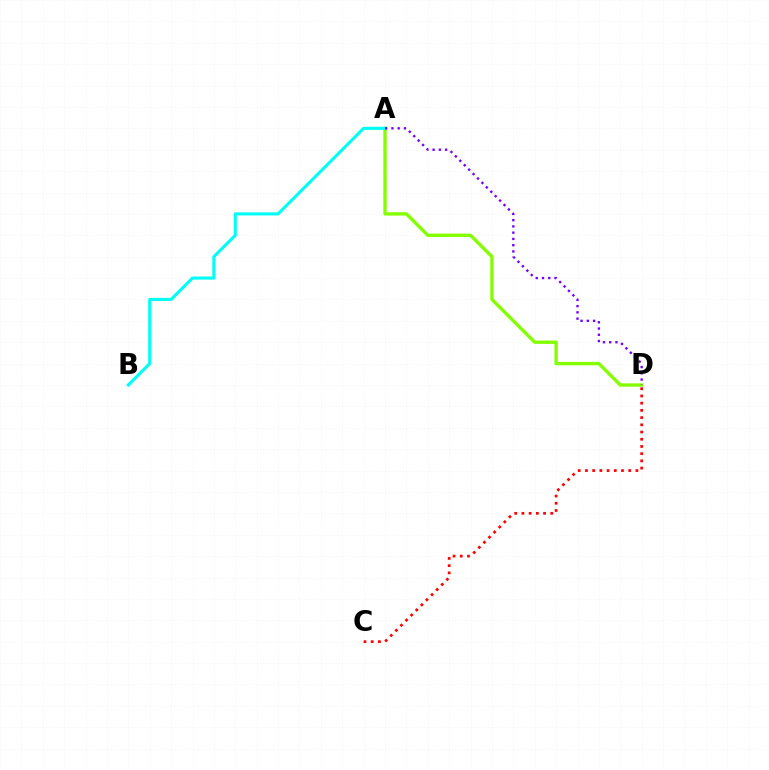{('C', 'D'): [{'color': '#ff0000', 'line_style': 'dotted', 'thickness': 1.96}], ('A', 'D'): [{'color': '#84ff00', 'line_style': 'solid', 'thickness': 2.43}, {'color': '#7200ff', 'line_style': 'dotted', 'thickness': 1.7}], ('A', 'B'): [{'color': '#00fff6', 'line_style': 'solid', 'thickness': 2.24}]}